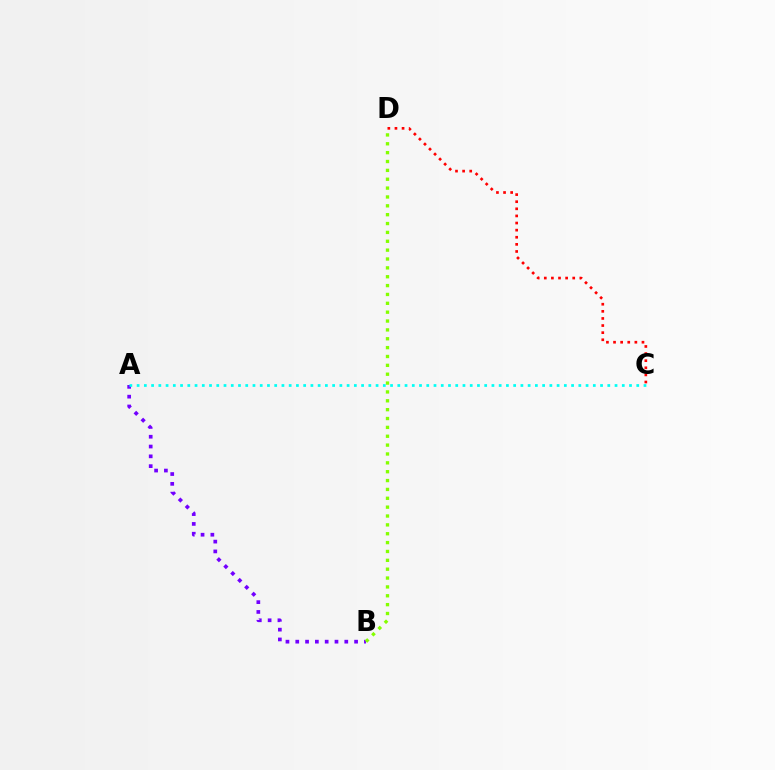{('A', 'B'): [{'color': '#7200ff', 'line_style': 'dotted', 'thickness': 2.66}], ('A', 'C'): [{'color': '#00fff6', 'line_style': 'dotted', 'thickness': 1.97}], ('B', 'D'): [{'color': '#84ff00', 'line_style': 'dotted', 'thickness': 2.41}], ('C', 'D'): [{'color': '#ff0000', 'line_style': 'dotted', 'thickness': 1.93}]}